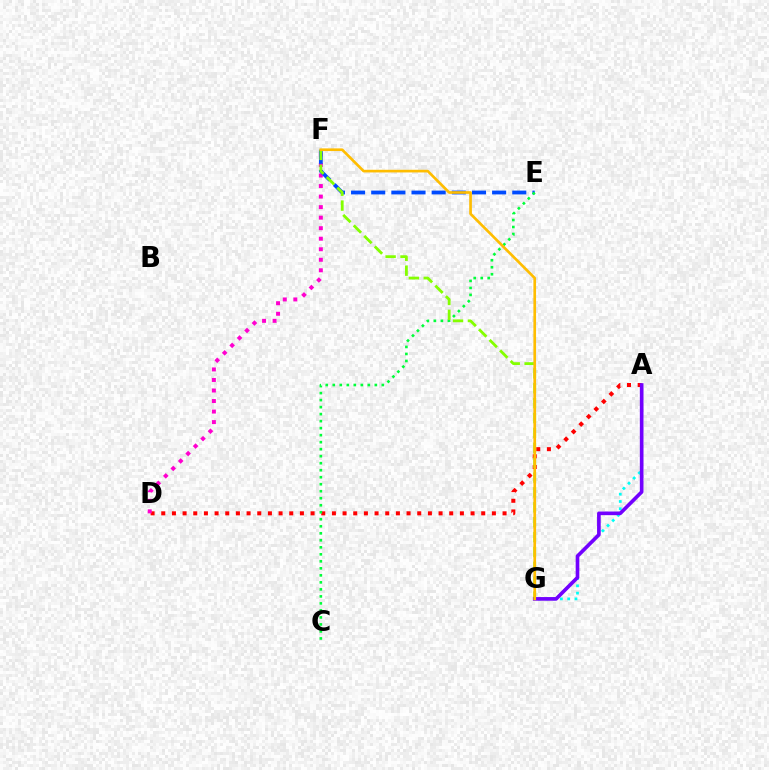{('A', 'G'): [{'color': '#00fff6', 'line_style': 'dotted', 'thickness': 1.98}, {'color': '#7200ff', 'line_style': 'solid', 'thickness': 2.63}], ('A', 'D'): [{'color': '#ff0000', 'line_style': 'dotted', 'thickness': 2.9}], ('D', 'F'): [{'color': '#ff00cf', 'line_style': 'dotted', 'thickness': 2.86}], ('E', 'F'): [{'color': '#004bff', 'line_style': 'dashed', 'thickness': 2.74}], ('C', 'E'): [{'color': '#00ff39', 'line_style': 'dotted', 'thickness': 1.9}], ('F', 'G'): [{'color': '#84ff00', 'line_style': 'dashed', 'thickness': 2.02}, {'color': '#ffbd00', 'line_style': 'solid', 'thickness': 1.92}]}